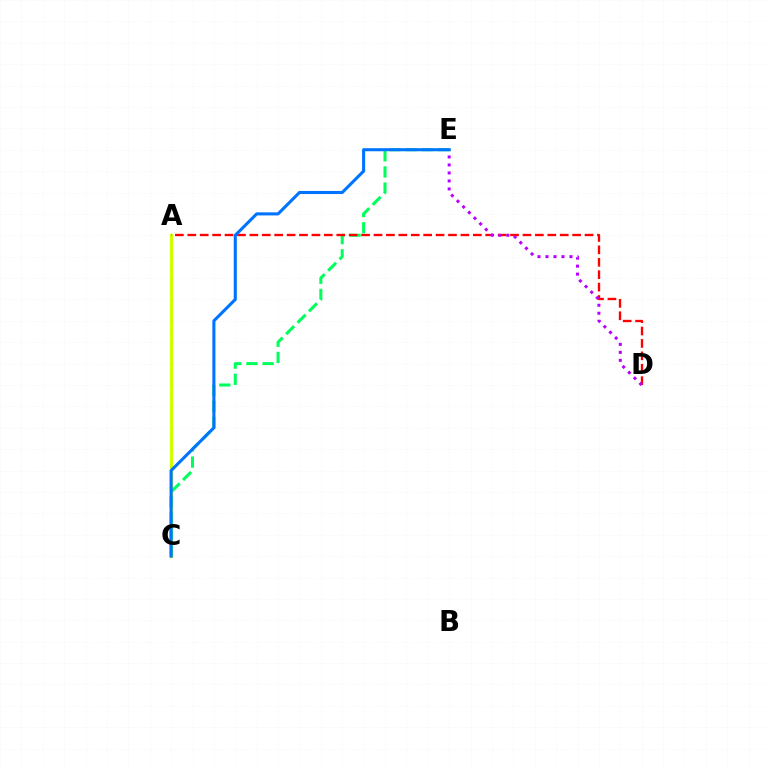{('A', 'C'): [{'color': '#d1ff00', 'line_style': 'solid', 'thickness': 2.37}], ('C', 'E'): [{'color': '#00ff5c', 'line_style': 'dashed', 'thickness': 2.19}, {'color': '#0074ff', 'line_style': 'solid', 'thickness': 2.21}], ('A', 'D'): [{'color': '#ff0000', 'line_style': 'dashed', 'thickness': 1.69}], ('D', 'E'): [{'color': '#b900ff', 'line_style': 'dotted', 'thickness': 2.17}]}